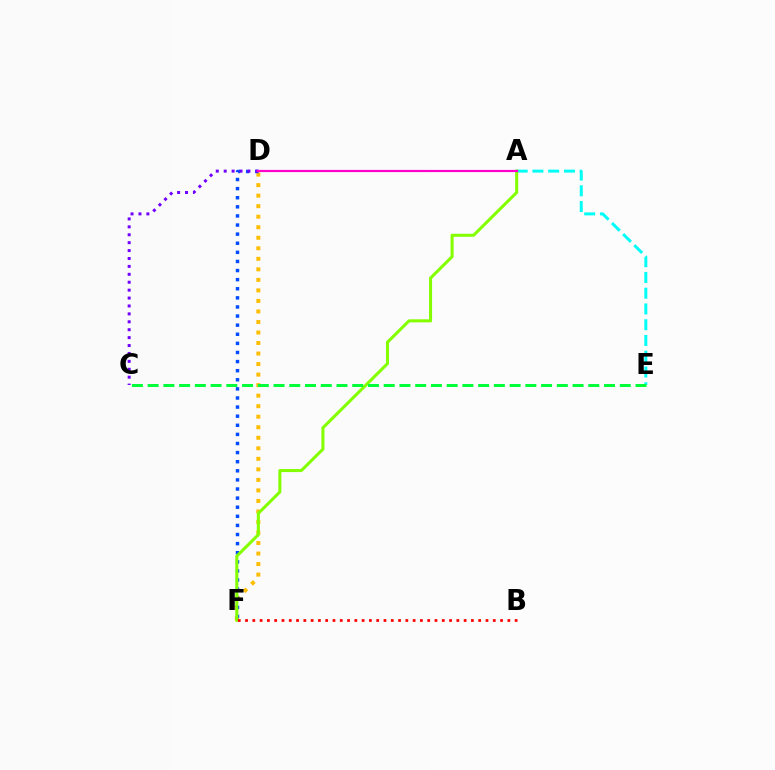{('D', 'F'): [{'color': '#ffbd00', 'line_style': 'dotted', 'thickness': 2.86}, {'color': '#004bff', 'line_style': 'dotted', 'thickness': 2.47}], ('A', 'E'): [{'color': '#00fff6', 'line_style': 'dashed', 'thickness': 2.14}], ('A', 'F'): [{'color': '#84ff00', 'line_style': 'solid', 'thickness': 2.19}], ('C', 'D'): [{'color': '#7200ff', 'line_style': 'dotted', 'thickness': 2.15}], ('A', 'D'): [{'color': '#ff00cf', 'line_style': 'solid', 'thickness': 1.58}], ('C', 'E'): [{'color': '#00ff39', 'line_style': 'dashed', 'thickness': 2.14}], ('B', 'F'): [{'color': '#ff0000', 'line_style': 'dotted', 'thickness': 1.98}]}